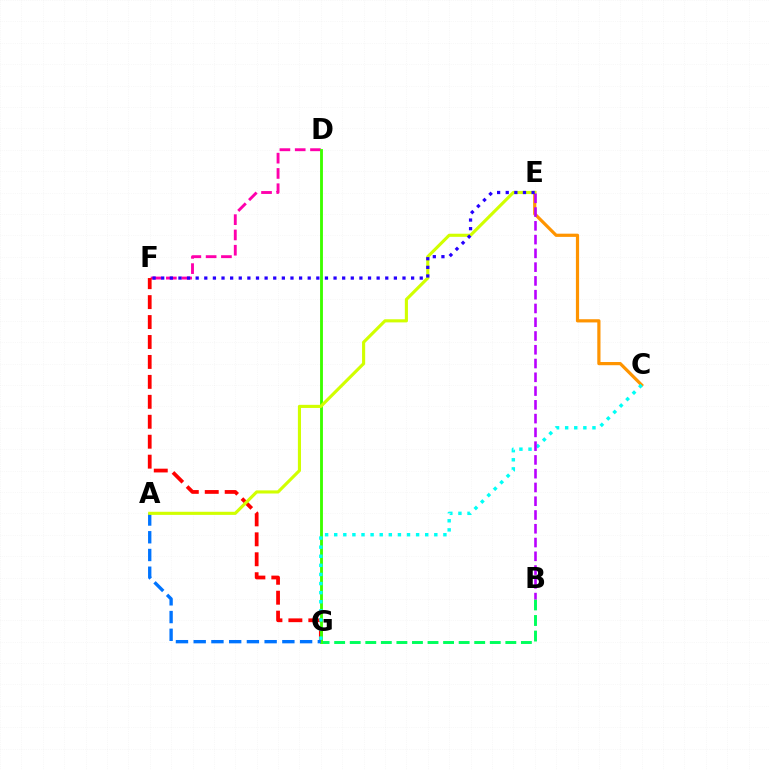{('B', 'G'): [{'color': '#00ff5c', 'line_style': 'dashed', 'thickness': 2.11}], ('C', 'E'): [{'color': '#ff9400', 'line_style': 'solid', 'thickness': 2.31}], ('D', 'F'): [{'color': '#ff00ac', 'line_style': 'dashed', 'thickness': 2.08}], ('F', 'G'): [{'color': '#ff0000', 'line_style': 'dashed', 'thickness': 2.71}], ('D', 'G'): [{'color': '#3dff00', 'line_style': 'solid', 'thickness': 2.06}], ('A', 'G'): [{'color': '#0074ff', 'line_style': 'dashed', 'thickness': 2.41}], ('C', 'G'): [{'color': '#00fff6', 'line_style': 'dotted', 'thickness': 2.47}], ('A', 'E'): [{'color': '#d1ff00', 'line_style': 'solid', 'thickness': 2.25}], ('B', 'E'): [{'color': '#b900ff', 'line_style': 'dashed', 'thickness': 1.87}], ('E', 'F'): [{'color': '#2500ff', 'line_style': 'dotted', 'thickness': 2.34}]}